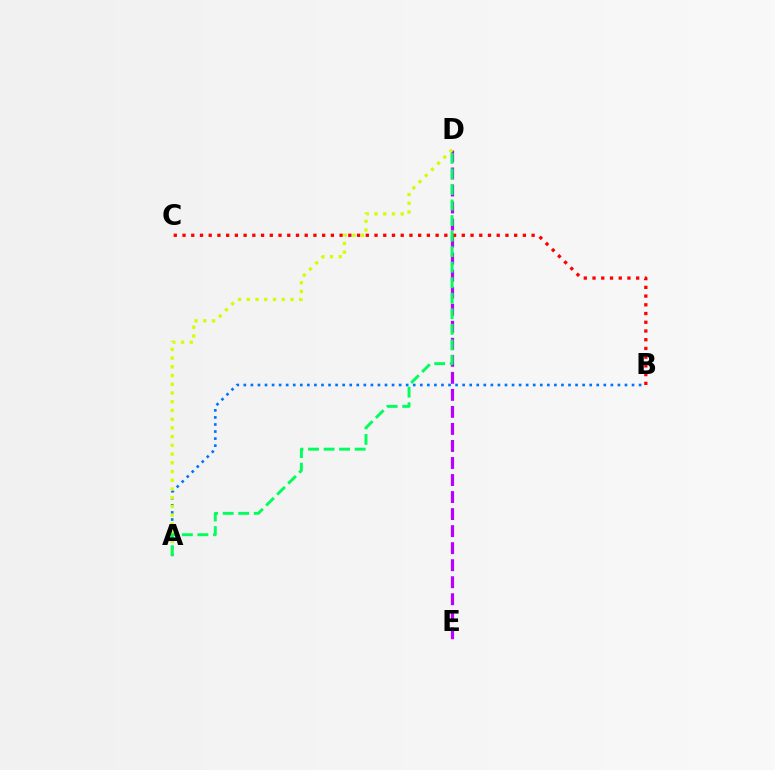{('D', 'E'): [{'color': '#b900ff', 'line_style': 'dashed', 'thickness': 2.31}], ('B', 'C'): [{'color': '#ff0000', 'line_style': 'dotted', 'thickness': 2.37}], ('A', 'B'): [{'color': '#0074ff', 'line_style': 'dotted', 'thickness': 1.92}], ('A', 'D'): [{'color': '#d1ff00', 'line_style': 'dotted', 'thickness': 2.37}, {'color': '#00ff5c', 'line_style': 'dashed', 'thickness': 2.11}]}